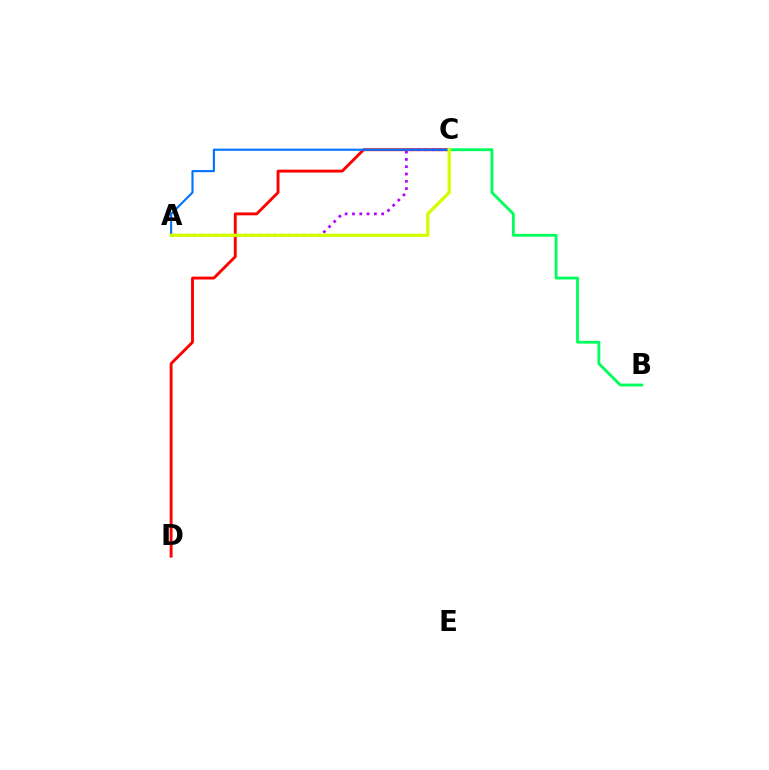{('C', 'D'): [{'color': '#ff0000', 'line_style': 'solid', 'thickness': 2.08}], ('A', 'C'): [{'color': '#b900ff', 'line_style': 'dotted', 'thickness': 1.98}, {'color': '#0074ff', 'line_style': 'solid', 'thickness': 1.53}, {'color': '#d1ff00', 'line_style': 'solid', 'thickness': 2.32}], ('B', 'C'): [{'color': '#00ff5c', 'line_style': 'solid', 'thickness': 2.04}]}